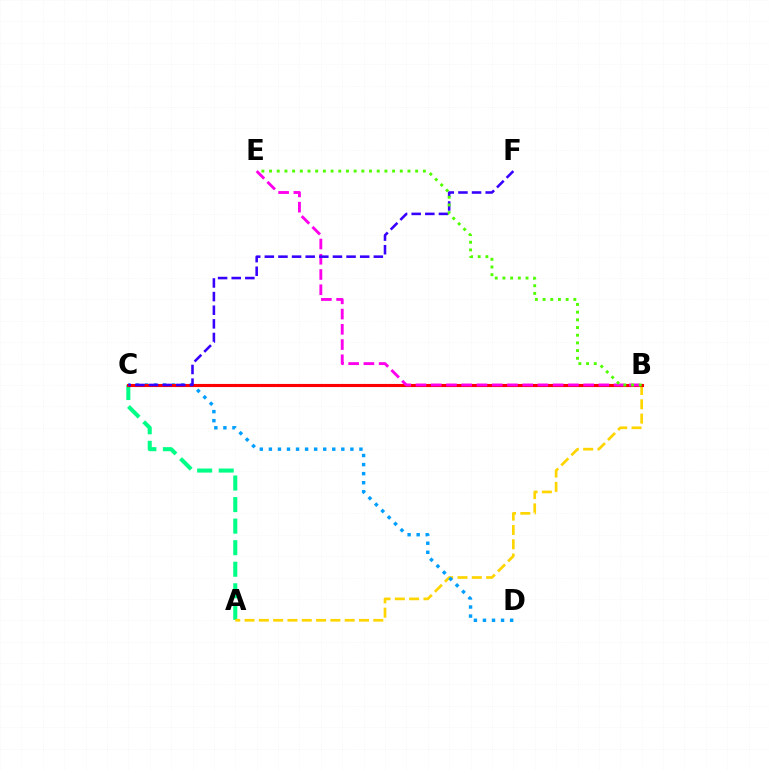{('A', 'C'): [{'color': '#00ff86', 'line_style': 'dashed', 'thickness': 2.93}], ('A', 'B'): [{'color': '#ffd500', 'line_style': 'dashed', 'thickness': 1.94}], ('C', 'D'): [{'color': '#009eff', 'line_style': 'dotted', 'thickness': 2.46}], ('B', 'C'): [{'color': '#ff0000', 'line_style': 'solid', 'thickness': 2.24}], ('B', 'E'): [{'color': '#ff00ed', 'line_style': 'dashed', 'thickness': 2.07}, {'color': '#4fff00', 'line_style': 'dotted', 'thickness': 2.09}], ('C', 'F'): [{'color': '#3700ff', 'line_style': 'dashed', 'thickness': 1.85}]}